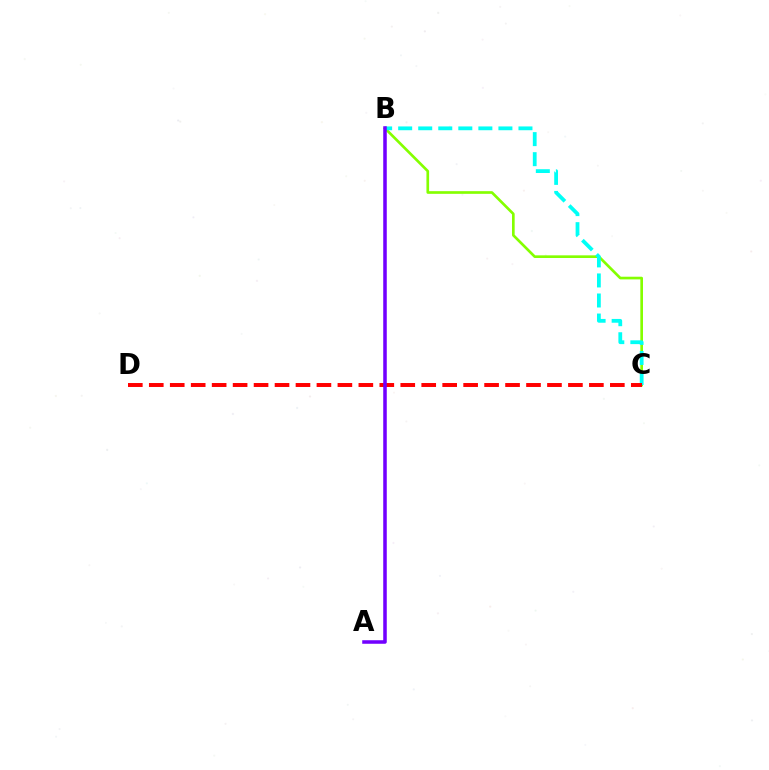{('B', 'C'): [{'color': '#84ff00', 'line_style': 'solid', 'thickness': 1.92}, {'color': '#00fff6', 'line_style': 'dashed', 'thickness': 2.72}], ('C', 'D'): [{'color': '#ff0000', 'line_style': 'dashed', 'thickness': 2.85}], ('A', 'B'): [{'color': '#7200ff', 'line_style': 'solid', 'thickness': 2.55}]}